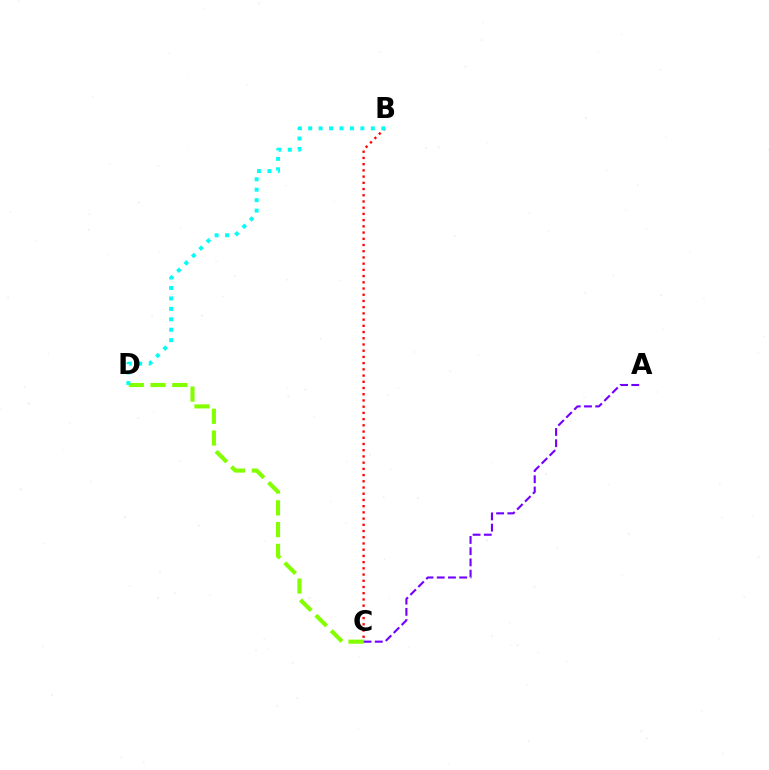{('C', 'D'): [{'color': '#84ff00', 'line_style': 'dashed', 'thickness': 2.96}], ('B', 'C'): [{'color': '#ff0000', 'line_style': 'dotted', 'thickness': 1.69}], ('B', 'D'): [{'color': '#00fff6', 'line_style': 'dotted', 'thickness': 2.84}], ('A', 'C'): [{'color': '#7200ff', 'line_style': 'dashed', 'thickness': 1.53}]}